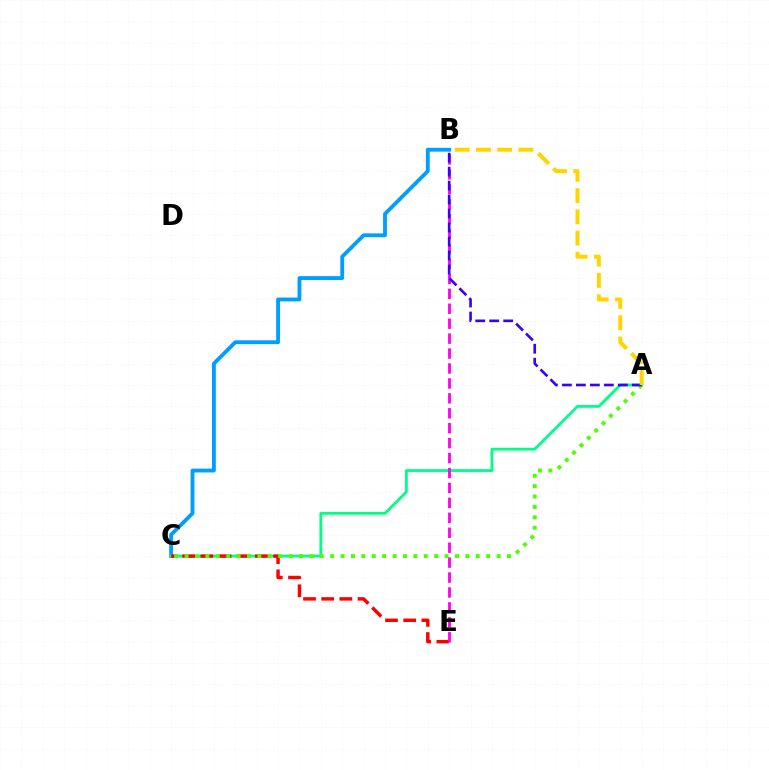{('B', 'C'): [{'color': '#009eff', 'line_style': 'solid', 'thickness': 2.76}], ('A', 'C'): [{'color': '#00ff86', 'line_style': 'solid', 'thickness': 2.03}, {'color': '#4fff00', 'line_style': 'dotted', 'thickness': 2.83}], ('C', 'E'): [{'color': '#ff0000', 'line_style': 'dashed', 'thickness': 2.47}], ('B', 'E'): [{'color': '#ff00ed', 'line_style': 'dashed', 'thickness': 2.03}], ('A', 'B'): [{'color': '#3700ff', 'line_style': 'dashed', 'thickness': 1.9}, {'color': '#ffd500', 'line_style': 'dashed', 'thickness': 2.89}]}